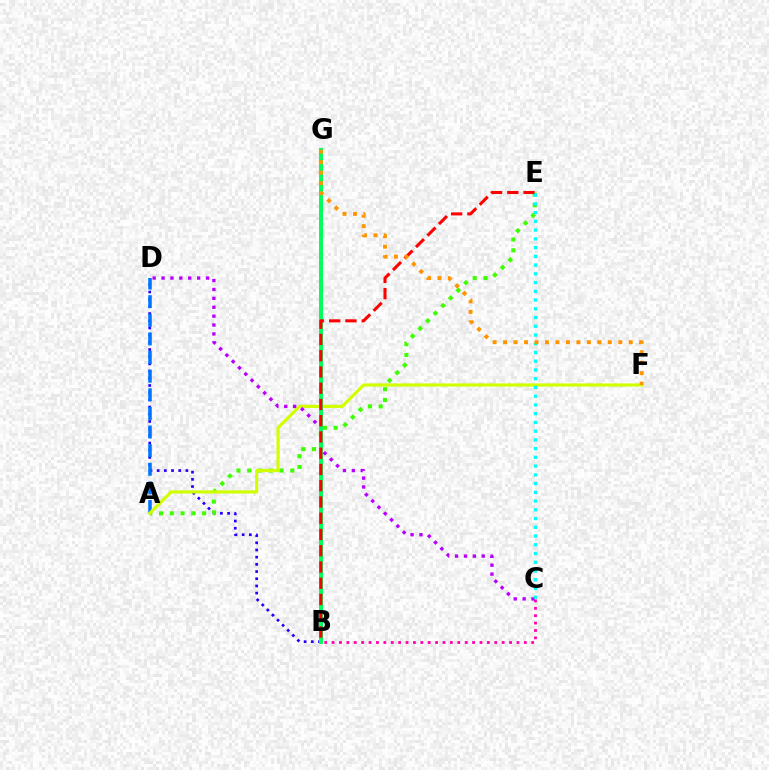{('B', 'D'): [{'color': '#2500ff', 'line_style': 'dotted', 'thickness': 1.95}], ('A', 'E'): [{'color': '#3dff00', 'line_style': 'dotted', 'thickness': 2.93}], ('A', 'D'): [{'color': '#0074ff', 'line_style': 'dashed', 'thickness': 2.53}], ('B', 'C'): [{'color': '#ff00ac', 'line_style': 'dotted', 'thickness': 2.01}], ('A', 'F'): [{'color': '#d1ff00', 'line_style': 'solid', 'thickness': 2.27}], ('C', 'D'): [{'color': '#b900ff', 'line_style': 'dotted', 'thickness': 2.42}], ('B', 'G'): [{'color': '#00ff5c', 'line_style': 'solid', 'thickness': 2.86}], ('B', 'E'): [{'color': '#ff0000', 'line_style': 'dashed', 'thickness': 2.21}], ('C', 'E'): [{'color': '#00fff6', 'line_style': 'dotted', 'thickness': 2.37}], ('F', 'G'): [{'color': '#ff9400', 'line_style': 'dotted', 'thickness': 2.85}]}